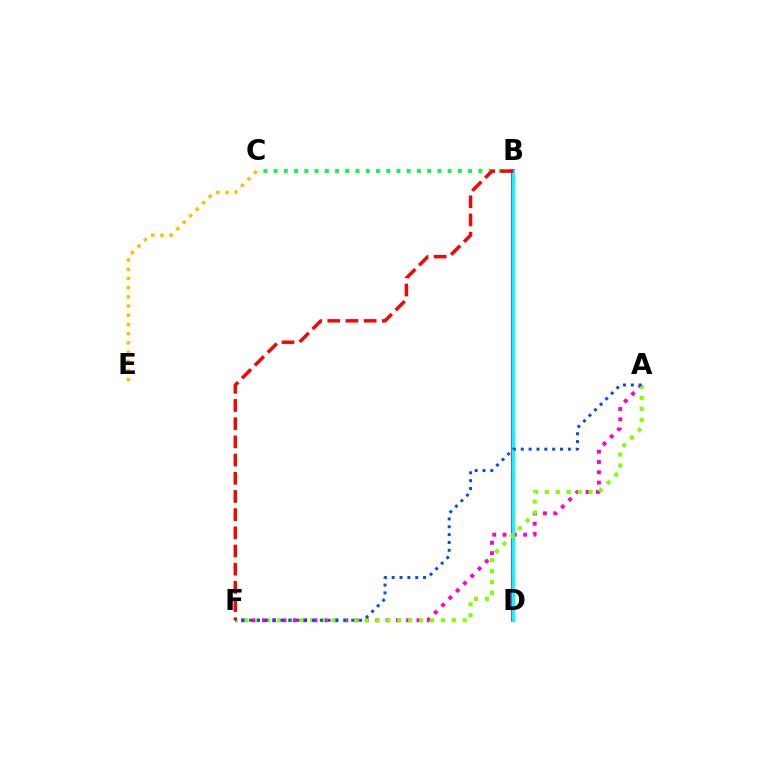{('B', 'D'): [{'color': '#7200ff', 'line_style': 'solid', 'thickness': 2.53}, {'color': '#00fff6', 'line_style': 'solid', 'thickness': 2.26}], ('A', 'F'): [{'color': '#ff00cf', 'line_style': 'dotted', 'thickness': 2.8}, {'color': '#84ff00', 'line_style': 'dotted', 'thickness': 2.96}, {'color': '#004bff', 'line_style': 'dotted', 'thickness': 2.13}], ('B', 'C'): [{'color': '#00ff39', 'line_style': 'dotted', 'thickness': 2.78}], ('B', 'F'): [{'color': '#ff0000', 'line_style': 'dashed', 'thickness': 2.47}], ('C', 'E'): [{'color': '#ffbd00', 'line_style': 'dotted', 'thickness': 2.5}]}